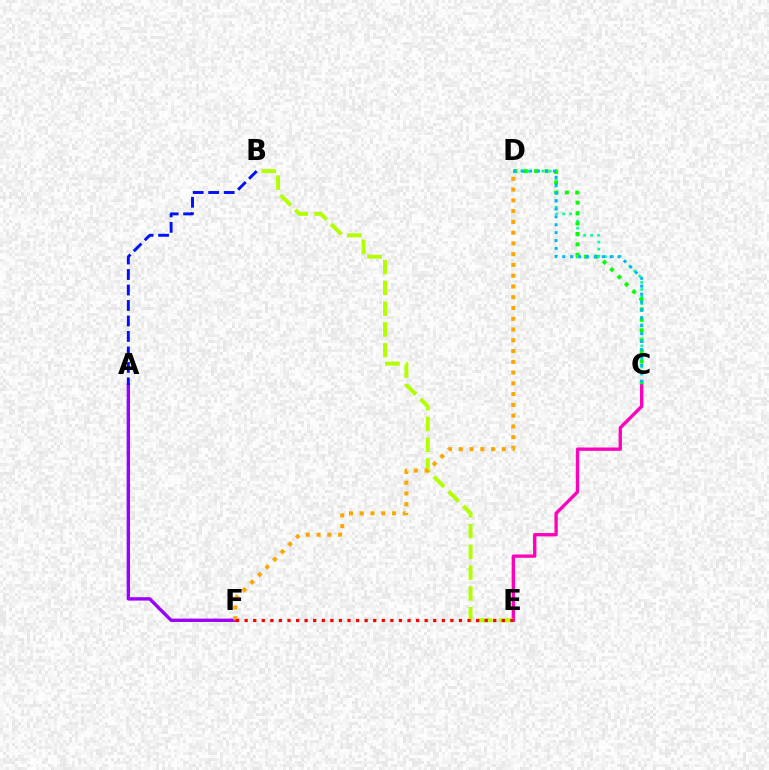{('C', 'E'): [{'color': '#ff00bd', 'line_style': 'solid', 'thickness': 2.39}], ('C', 'D'): [{'color': '#00ff9d', 'line_style': 'dotted', 'thickness': 1.92}, {'color': '#08ff00', 'line_style': 'dotted', 'thickness': 2.83}, {'color': '#00b5ff', 'line_style': 'dotted', 'thickness': 2.15}], ('B', 'E'): [{'color': '#b3ff00', 'line_style': 'dashed', 'thickness': 2.83}], ('A', 'F'): [{'color': '#9b00ff', 'line_style': 'solid', 'thickness': 2.43}], ('D', 'F'): [{'color': '#ffa500', 'line_style': 'dotted', 'thickness': 2.92}], ('E', 'F'): [{'color': '#ff0000', 'line_style': 'dotted', 'thickness': 2.33}], ('A', 'B'): [{'color': '#0010ff', 'line_style': 'dashed', 'thickness': 2.1}]}